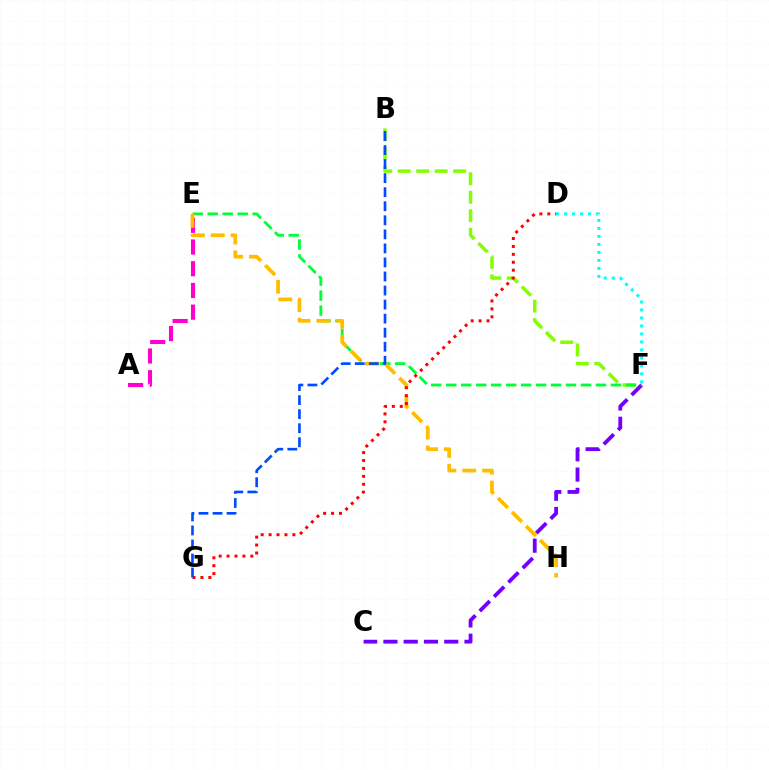{('A', 'E'): [{'color': '#ff00cf', 'line_style': 'dashed', 'thickness': 2.95}], ('B', 'F'): [{'color': '#84ff00', 'line_style': 'dashed', 'thickness': 2.51}], ('C', 'F'): [{'color': '#7200ff', 'line_style': 'dashed', 'thickness': 2.75}], ('E', 'F'): [{'color': '#00ff39', 'line_style': 'dashed', 'thickness': 2.03}], ('E', 'H'): [{'color': '#ffbd00', 'line_style': 'dashed', 'thickness': 2.7}], ('D', 'F'): [{'color': '#00fff6', 'line_style': 'dotted', 'thickness': 2.17}], ('D', 'G'): [{'color': '#ff0000', 'line_style': 'dotted', 'thickness': 2.15}], ('B', 'G'): [{'color': '#004bff', 'line_style': 'dashed', 'thickness': 1.91}]}